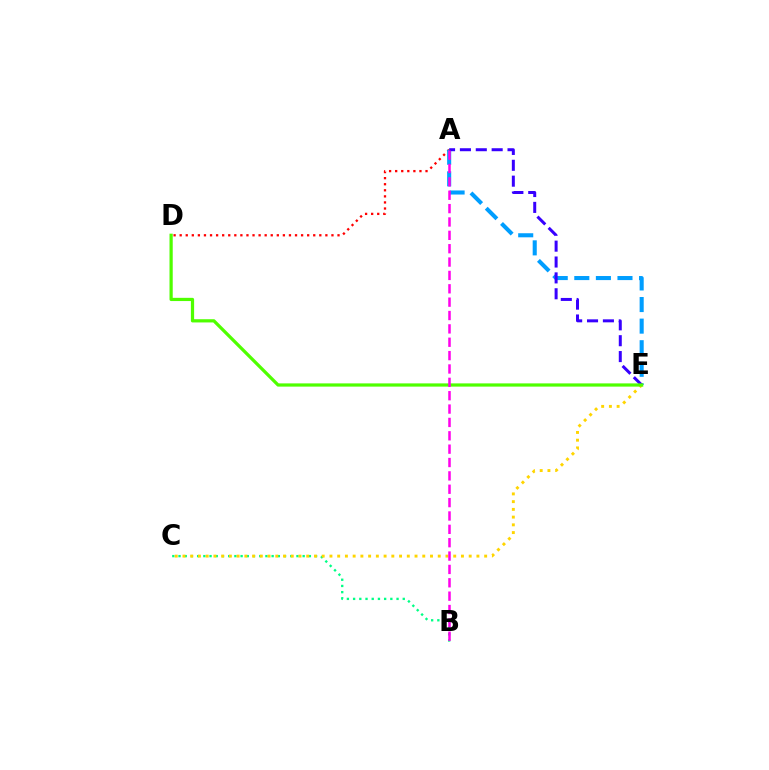{('A', 'D'): [{'color': '#ff0000', 'line_style': 'dotted', 'thickness': 1.65}], ('A', 'E'): [{'color': '#009eff', 'line_style': 'dashed', 'thickness': 2.93}, {'color': '#3700ff', 'line_style': 'dashed', 'thickness': 2.16}], ('B', 'C'): [{'color': '#00ff86', 'line_style': 'dotted', 'thickness': 1.69}], ('C', 'E'): [{'color': '#ffd500', 'line_style': 'dotted', 'thickness': 2.1}], ('D', 'E'): [{'color': '#4fff00', 'line_style': 'solid', 'thickness': 2.32}], ('A', 'B'): [{'color': '#ff00ed', 'line_style': 'dashed', 'thickness': 1.82}]}